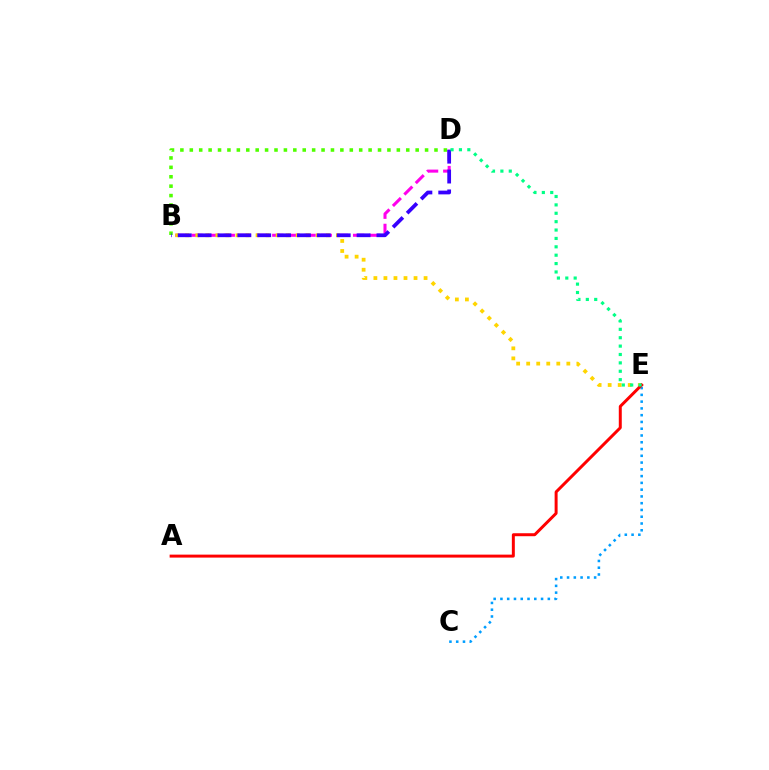{('C', 'E'): [{'color': '#009eff', 'line_style': 'dotted', 'thickness': 1.84}], ('B', 'D'): [{'color': '#ff00ed', 'line_style': 'dashed', 'thickness': 2.2}, {'color': '#4fff00', 'line_style': 'dotted', 'thickness': 2.56}, {'color': '#3700ff', 'line_style': 'dashed', 'thickness': 2.7}], ('B', 'E'): [{'color': '#ffd500', 'line_style': 'dotted', 'thickness': 2.73}], ('A', 'E'): [{'color': '#ff0000', 'line_style': 'solid', 'thickness': 2.14}], ('D', 'E'): [{'color': '#00ff86', 'line_style': 'dotted', 'thickness': 2.28}]}